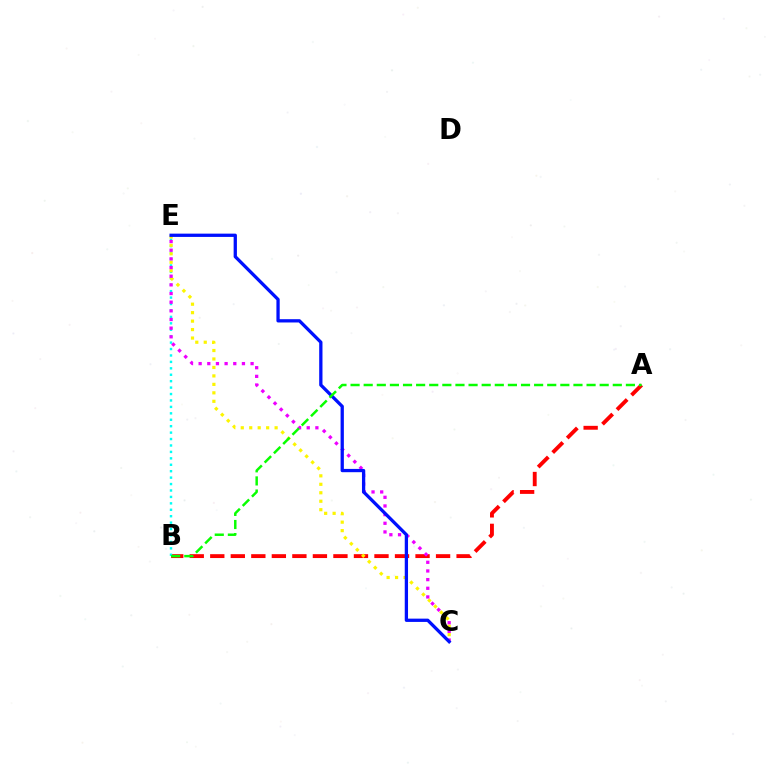{('A', 'B'): [{'color': '#ff0000', 'line_style': 'dashed', 'thickness': 2.79}, {'color': '#08ff00', 'line_style': 'dashed', 'thickness': 1.78}], ('B', 'E'): [{'color': '#00fff6', 'line_style': 'dotted', 'thickness': 1.75}], ('C', 'E'): [{'color': '#fcf500', 'line_style': 'dotted', 'thickness': 2.3}, {'color': '#ee00ff', 'line_style': 'dotted', 'thickness': 2.35}, {'color': '#0010ff', 'line_style': 'solid', 'thickness': 2.36}]}